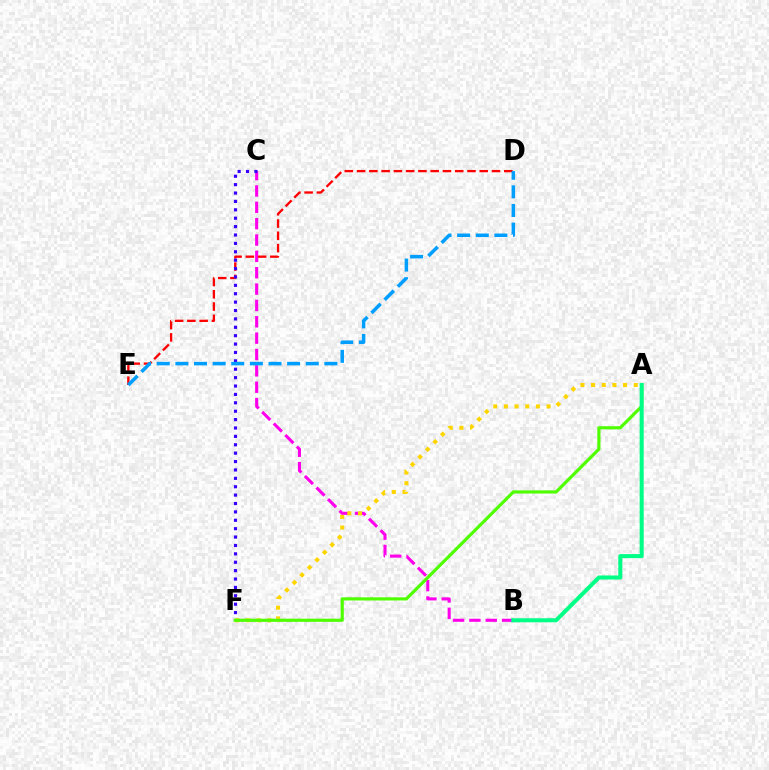{('B', 'C'): [{'color': '#ff00ed', 'line_style': 'dashed', 'thickness': 2.22}], ('D', 'E'): [{'color': '#ff0000', 'line_style': 'dashed', 'thickness': 1.67}, {'color': '#009eff', 'line_style': 'dashed', 'thickness': 2.53}], ('C', 'F'): [{'color': '#3700ff', 'line_style': 'dotted', 'thickness': 2.28}], ('A', 'F'): [{'color': '#ffd500', 'line_style': 'dotted', 'thickness': 2.9}, {'color': '#4fff00', 'line_style': 'solid', 'thickness': 2.29}], ('A', 'B'): [{'color': '#00ff86', 'line_style': 'solid', 'thickness': 2.91}]}